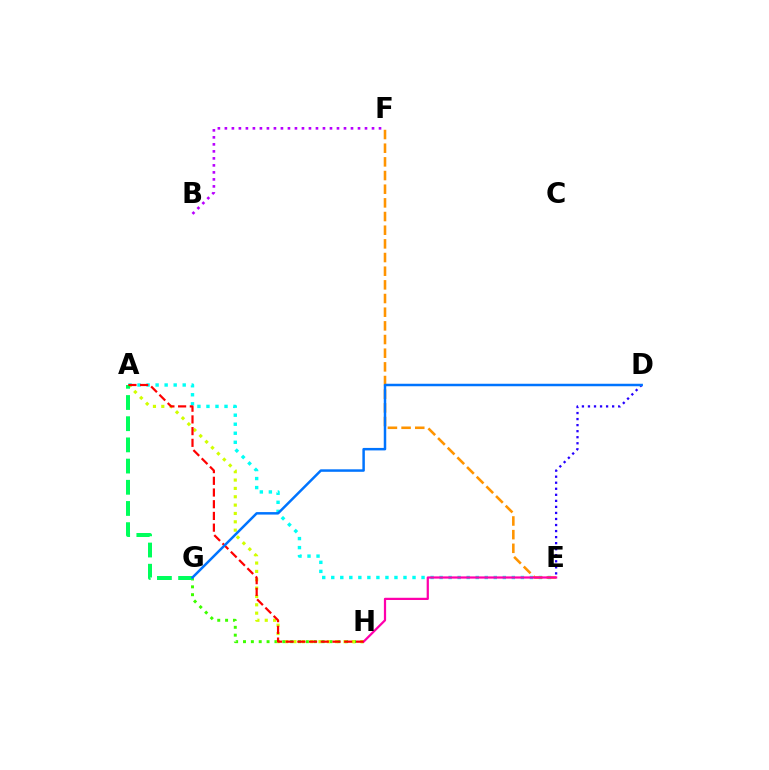{('A', 'E'): [{'color': '#00fff6', 'line_style': 'dotted', 'thickness': 2.45}], ('G', 'H'): [{'color': '#3dff00', 'line_style': 'dotted', 'thickness': 2.13}], ('A', 'H'): [{'color': '#d1ff00', 'line_style': 'dotted', 'thickness': 2.27}, {'color': '#ff0000', 'line_style': 'dashed', 'thickness': 1.59}], ('E', 'F'): [{'color': '#ff9400', 'line_style': 'dashed', 'thickness': 1.86}], ('E', 'H'): [{'color': '#ff00ac', 'line_style': 'solid', 'thickness': 1.61}], ('A', 'G'): [{'color': '#00ff5c', 'line_style': 'dashed', 'thickness': 2.88}], ('B', 'F'): [{'color': '#b900ff', 'line_style': 'dotted', 'thickness': 1.9}], ('D', 'E'): [{'color': '#2500ff', 'line_style': 'dotted', 'thickness': 1.64}], ('D', 'G'): [{'color': '#0074ff', 'line_style': 'solid', 'thickness': 1.79}]}